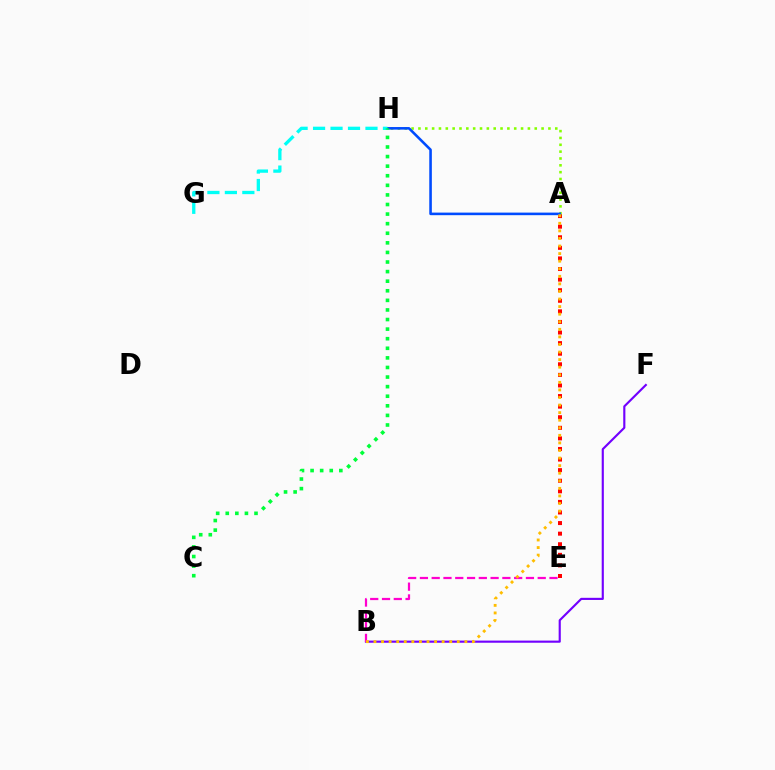{('A', 'E'): [{'color': '#ff0000', 'line_style': 'dotted', 'thickness': 2.88}], ('B', 'F'): [{'color': '#7200ff', 'line_style': 'solid', 'thickness': 1.54}], ('A', 'H'): [{'color': '#84ff00', 'line_style': 'dotted', 'thickness': 1.86}, {'color': '#004bff', 'line_style': 'solid', 'thickness': 1.86}], ('G', 'H'): [{'color': '#00fff6', 'line_style': 'dashed', 'thickness': 2.37}], ('B', 'E'): [{'color': '#ff00cf', 'line_style': 'dashed', 'thickness': 1.6}], ('A', 'B'): [{'color': '#ffbd00', 'line_style': 'dotted', 'thickness': 2.06}], ('C', 'H'): [{'color': '#00ff39', 'line_style': 'dotted', 'thickness': 2.6}]}